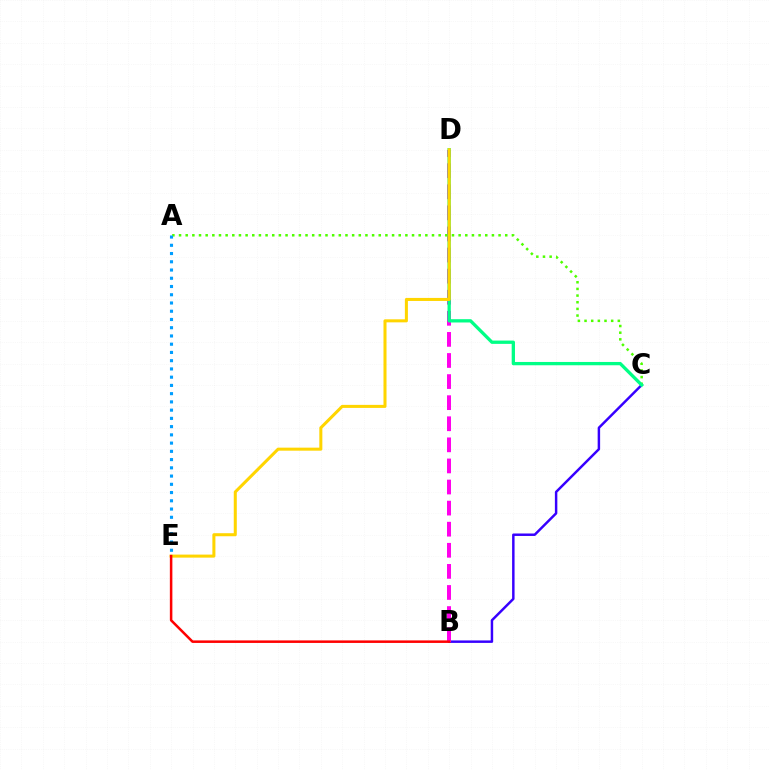{('B', 'C'): [{'color': '#3700ff', 'line_style': 'solid', 'thickness': 1.78}], ('B', 'D'): [{'color': '#ff00ed', 'line_style': 'dashed', 'thickness': 2.86}], ('A', 'C'): [{'color': '#4fff00', 'line_style': 'dotted', 'thickness': 1.81}], ('C', 'D'): [{'color': '#00ff86', 'line_style': 'solid', 'thickness': 2.38}], ('A', 'E'): [{'color': '#009eff', 'line_style': 'dotted', 'thickness': 2.24}], ('D', 'E'): [{'color': '#ffd500', 'line_style': 'solid', 'thickness': 2.19}], ('B', 'E'): [{'color': '#ff0000', 'line_style': 'solid', 'thickness': 1.81}]}